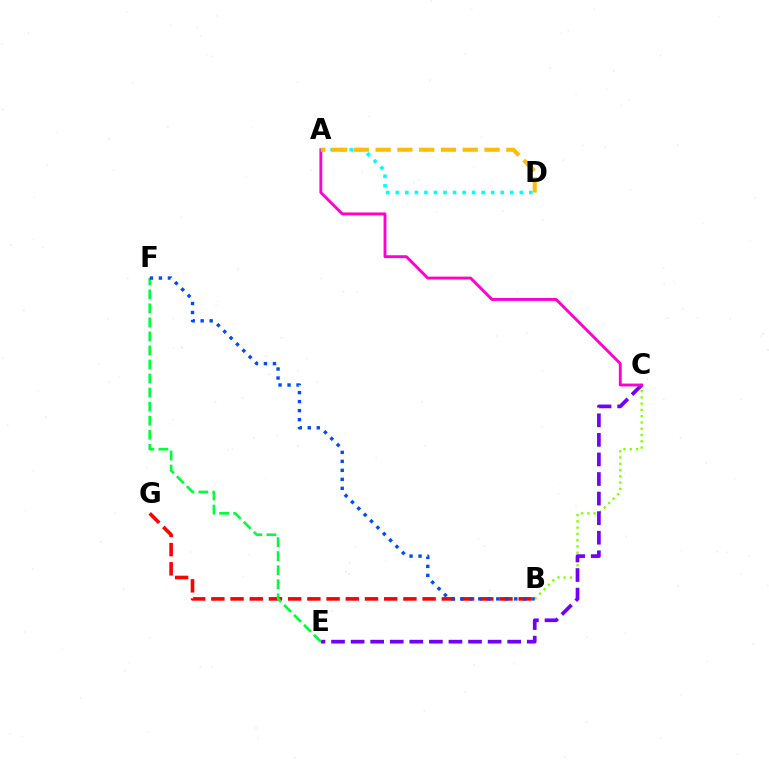{('B', 'G'): [{'color': '#ff0000', 'line_style': 'dashed', 'thickness': 2.61}], ('B', 'C'): [{'color': '#84ff00', 'line_style': 'dotted', 'thickness': 1.7}], ('C', 'E'): [{'color': '#7200ff', 'line_style': 'dashed', 'thickness': 2.66}], ('A', 'C'): [{'color': '#ff00cf', 'line_style': 'solid', 'thickness': 2.07}], ('A', 'D'): [{'color': '#00fff6', 'line_style': 'dotted', 'thickness': 2.59}, {'color': '#ffbd00', 'line_style': 'dashed', 'thickness': 2.96}], ('E', 'F'): [{'color': '#00ff39', 'line_style': 'dashed', 'thickness': 1.91}], ('B', 'F'): [{'color': '#004bff', 'line_style': 'dotted', 'thickness': 2.45}]}